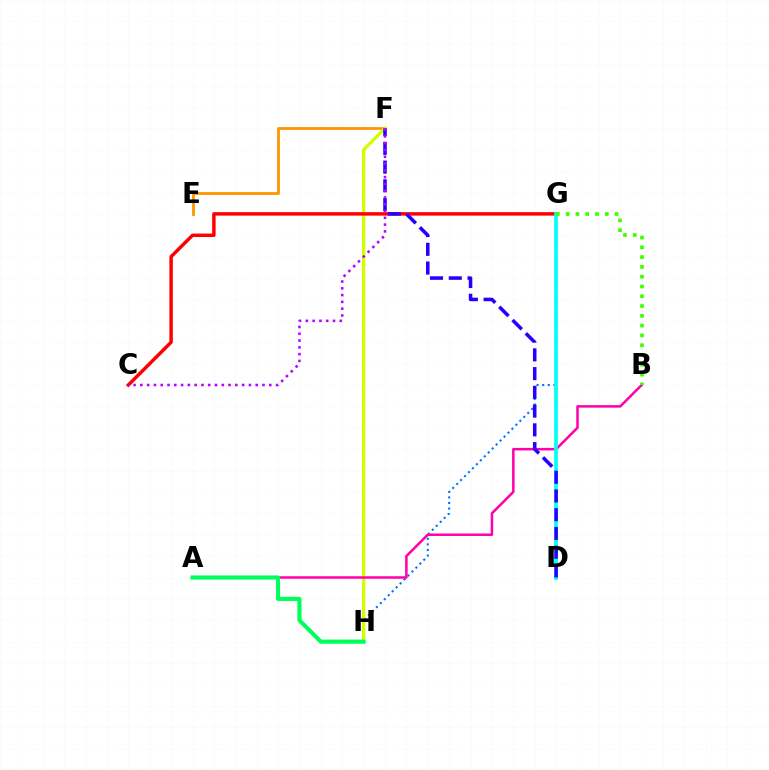{('G', 'H'): [{'color': '#0074ff', 'line_style': 'dotted', 'thickness': 1.52}], ('E', 'F'): [{'color': '#ff9400', 'line_style': 'solid', 'thickness': 1.99}], ('F', 'H'): [{'color': '#d1ff00', 'line_style': 'solid', 'thickness': 2.41}], ('C', 'G'): [{'color': '#ff0000', 'line_style': 'solid', 'thickness': 2.49}], ('A', 'B'): [{'color': '#ff00ac', 'line_style': 'solid', 'thickness': 1.81}], ('D', 'G'): [{'color': '#00fff6', 'line_style': 'solid', 'thickness': 2.68}], ('D', 'F'): [{'color': '#2500ff', 'line_style': 'dashed', 'thickness': 2.55}], ('B', 'G'): [{'color': '#3dff00', 'line_style': 'dotted', 'thickness': 2.66}], ('C', 'F'): [{'color': '#b900ff', 'line_style': 'dotted', 'thickness': 1.84}], ('A', 'H'): [{'color': '#00ff5c', 'line_style': 'solid', 'thickness': 2.98}]}